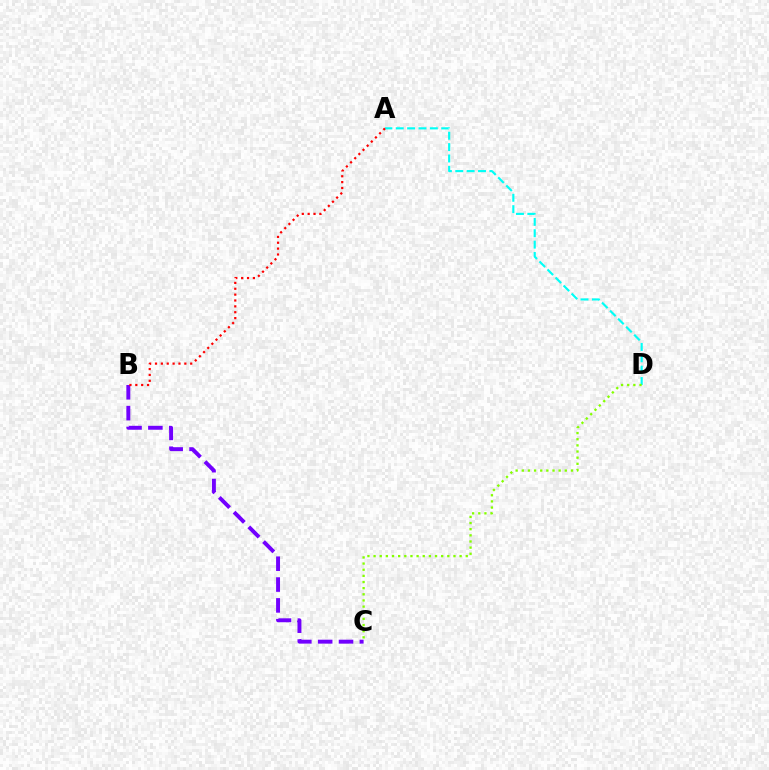{('A', 'D'): [{'color': '#00fff6', 'line_style': 'dashed', 'thickness': 1.54}], ('B', 'C'): [{'color': '#7200ff', 'line_style': 'dashed', 'thickness': 2.83}], ('C', 'D'): [{'color': '#84ff00', 'line_style': 'dotted', 'thickness': 1.67}], ('A', 'B'): [{'color': '#ff0000', 'line_style': 'dotted', 'thickness': 1.59}]}